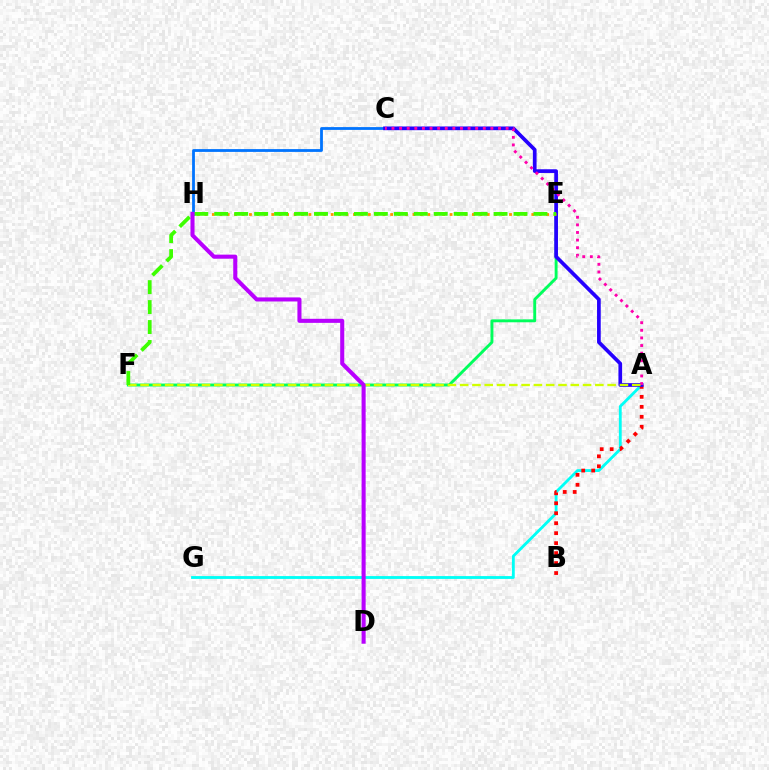{('C', 'H'): [{'color': '#0074ff', 'line_style': 'solid', 'thickness': 2.02}], ('A', 'G'): [{'color': '#00fff6', 'line_style': 'solid', 'thickness': 2.04}], ('E', 'F'): [{'color': '#00ff5c', 'line_style': 'solid', 'thickness': 2.09}, {'color': '#3dff00', 'line_style': 'dashed', 'thickness': 2.71}], ('A', 'B'): [{'color': '#ff0000', 'line_style': 'dotted', 'thickness': 2.71}], ('A', 'C'): [{'color': '#2500ff', 'line_style': 'solid', 'thickness': 2.66}, {'color': '#ff00ac', 'line_style': 'dotted', 'thickness': 2.07}], ('A', 'F'): [{'color': '#d1ff00', 'line_style': 'dashed', 'thickness': 1.67}], ('E', 'H'): [{'color': '#ff9400', 'line_style': 'dotted', 'thickness': 2.02}], ('D', 'H'): [{'color': '#b900ff', 'line_style': 'solid', 'thickness': 2.92}]}